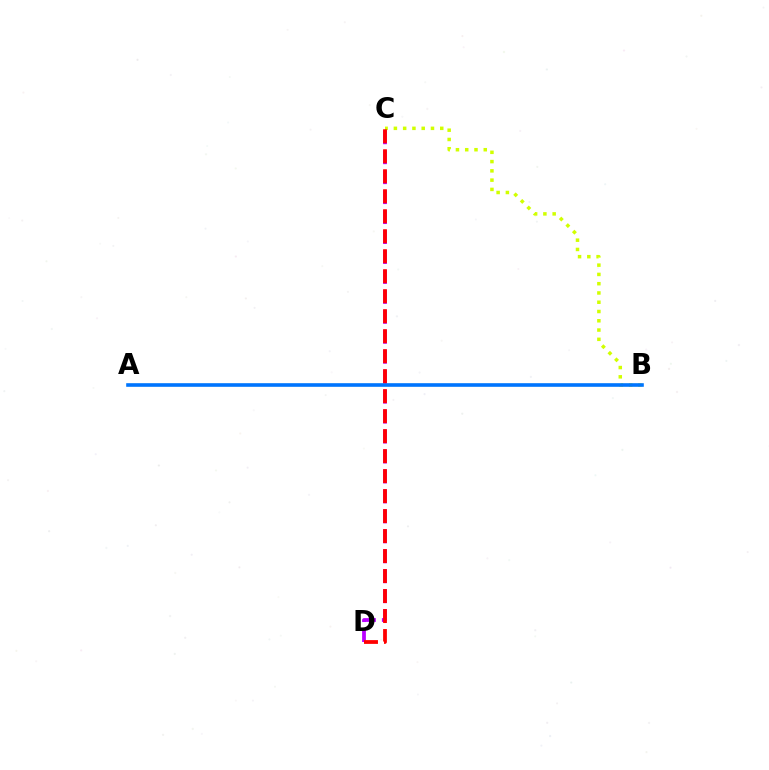{('A', 'B'): [{'color': '#00ff5c', 'line_style': 'solid', 'thickness': 1.56}, {'color': '#0074ff', 'line_style': 'solid', 'thickness': 2.59}], ('B', 'C'): [{'color': '#d1ff00', 'line_style': 'dotted', 'thickness': 2.52}], ('C', 'D'): [{'color': '#b900ff', 'line_style': 'dashed', 'thickness': 2.71}, {'color': '#ff0000', 'line_style': 'dashed', 'thickness': 2.72}]}